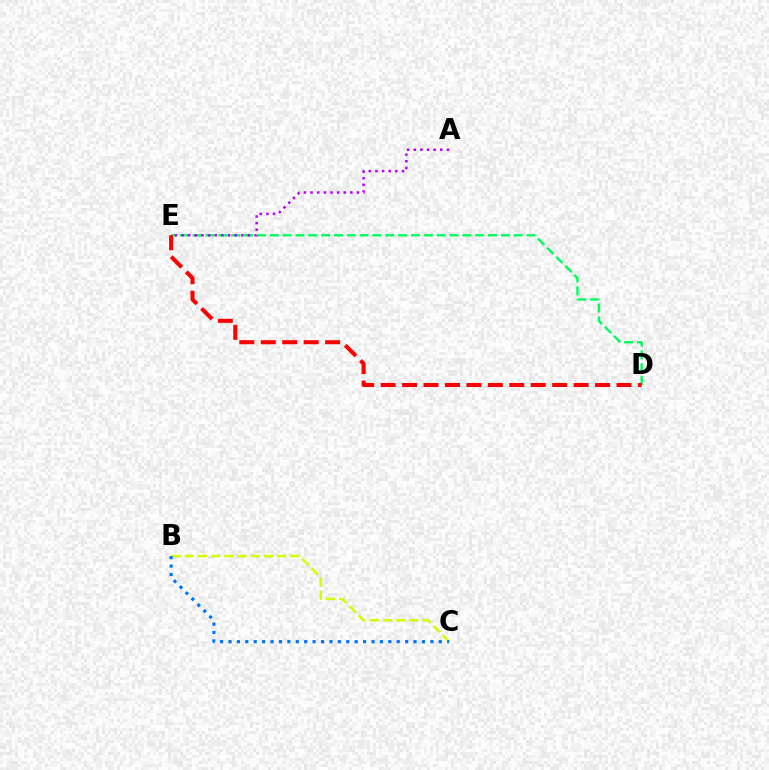{('B', 'C'): [{'color': '#d1ff00', 'line_style': 'dashed', 'thickness': 1.79}, {'color': '#0074ff', 'line_style': 'dotted', 'thickness': 2.29}], ('D', 'E'): [{'color': '#00ff5c', 'line_style': 'dashed', 'thickness': 1.74}, {'color': '#ff0000', 'line_style': 'dashed', 'thickness': 2.91}], ('A', 'E'): [{'color': '#b900ff', 'line_style': 'dotted', 'thickness': 1.8}]}